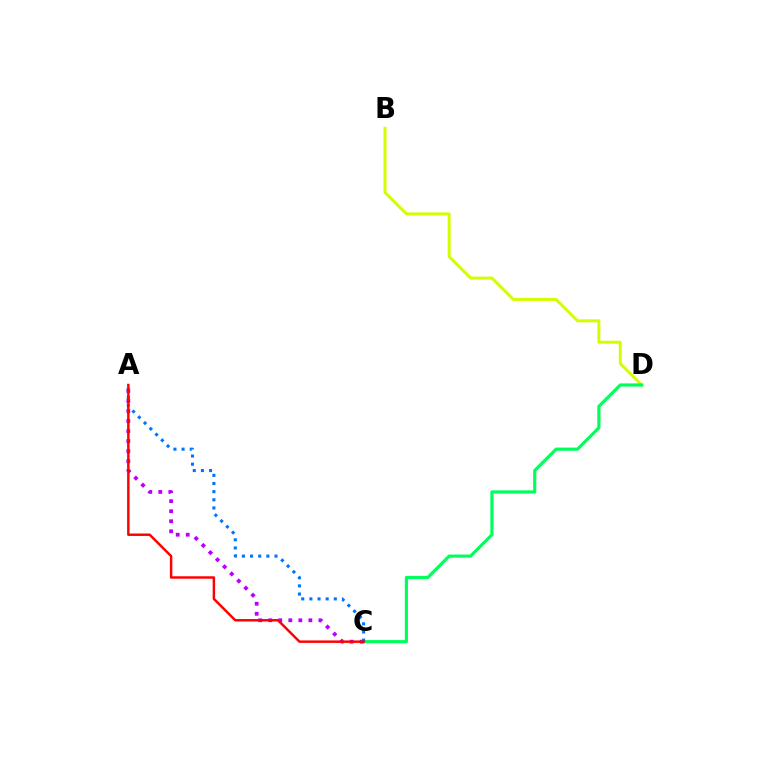{('B', 'D'): [{'color': '#d1ff00', 'line_style': 'solid', 'thickness': 2.15}], ('C', 'D'): [{'color': '#00ff5c', 'line_style': 'solid', 'thickness': 2.29}], ('A', 'C'): [{'color': '#b900ff', 'line_style': 'dotted', 'thickness': 2.73}, {'color': '#0074ff', 'line_style': 'dotted', 'thickness': 2.21}, {'color': '#ff0000', 'line_style': 'solid', 'thickness': 1.78}]}